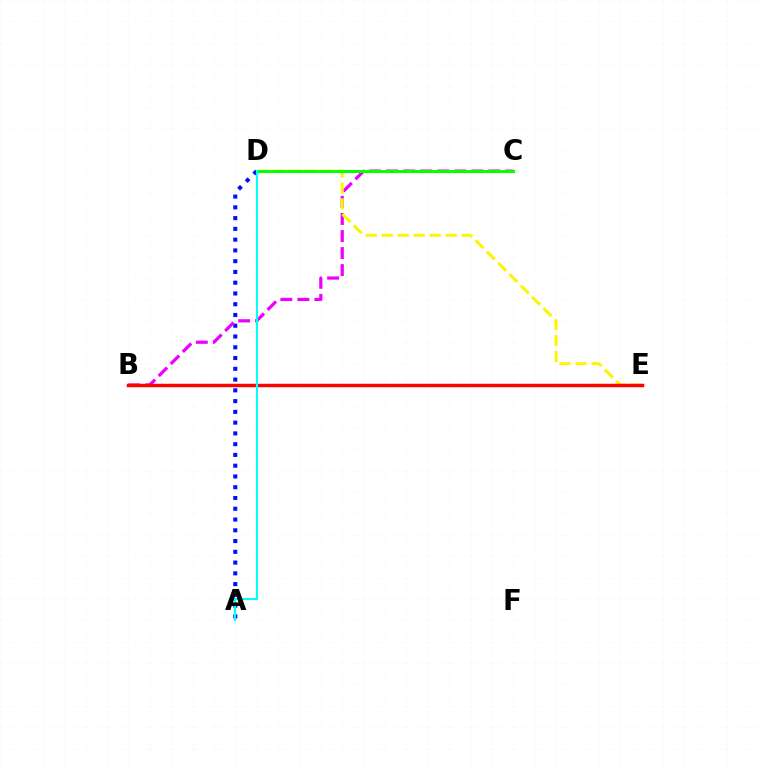{('A', 'D'): [{'color': '#0010ff', 'line_style': 'dotted', 'thickness': 2.92}, {'color': '#00fff6', 'line_style': 'solid', 'thickness': 1.53}], ('B', 'C'): [{'color': '#ee00ff', 'line_style': 'dashed', 'thickness': 2.32}], ('D', 'E'): [{'color': '#fcf500', 'line_style': 'dashed', 'thickness': 2.17}], ('C', 'D'): [{'color': '#08ff00', 'line_style': 'solid', 'thickness': 2.17}], ('B', 'E'): [{'color': '#ff0000', 'line_style': 'solid', 'thickness': 2.49}]}